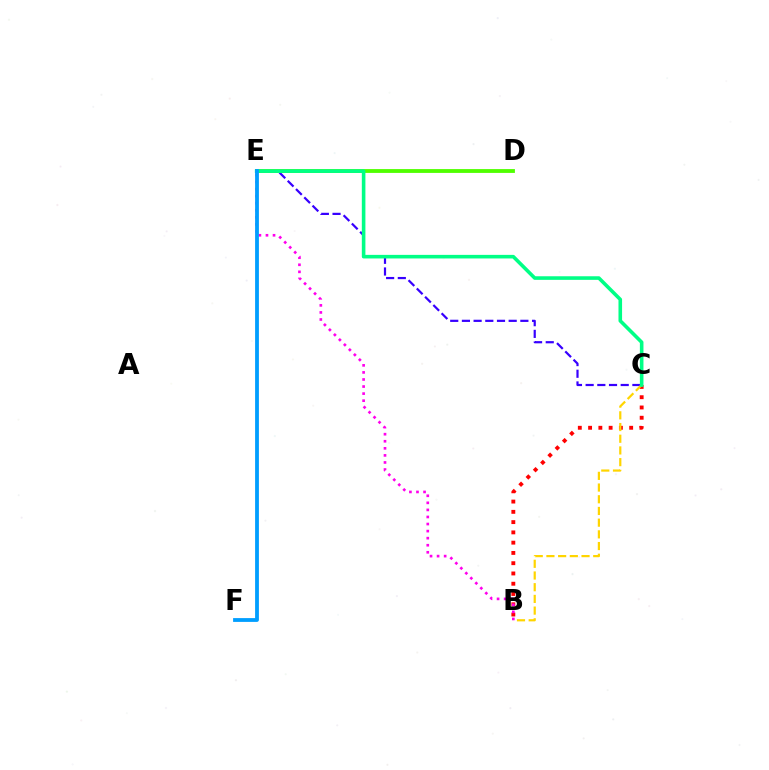{('C', 'E'): [{'color': '#3700ff', 'line_style': 'dashed', 'thickness': 1.59}, {'color': '#00ff86', 'line_style': 'solid', 'thickness': 2.59}], ('B', 'C'): [{'color': '#ff0000', 'line_style': 'dotted', 'thickness': 2.79}, {'color': '#ffd500', 'line_style': 'dashed', 'thickness': 1.59}], ('B', 'E'): [{'color': '#ff00ed', 'line_style': 'dotted', 'thickness': 1.92}], ('D', 'E'): [{'color': '#4fff00', 'line_style': 'solid', 'thickness': 2.76}], ('E', 'F'): [{'color': '#009eff', 'line_style': 'solid', 'thickness': 2.74}]}